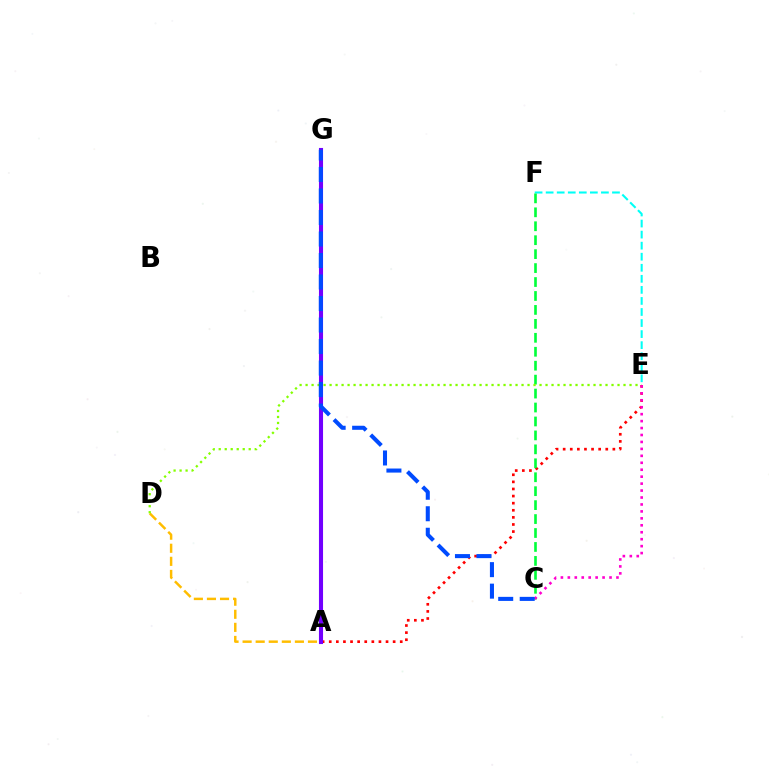{('A', 'E'): [{'color': '#ff0000', 'line_style': 'dotted', 'thickness': 1.93}], ('E', 'F'): [{'color': '#00fff6', 'line_style': 'dashed', 'thickness': 1.5}], ('A', 'D'): [{'color': '#ffbd00', 'line_style': 'dashed', 'thickness': 1.78}], ('C', 'F'): [{'color': '#00ff39', 'line_style': 'dashed', 'thickness': 1.89}], ('A', 'G'): [{'color': '#7200ff', 'line_style': 'solid', 'thickness': 2.94}], ('D', 'E'): [{'color': '#84ff00', 'line_style': 'dotted', 'thickness': 1.63}], ('C', 'E'): [{'color': '#ff00cf', 'line_style': 'dotted', 'thickness': 1.89}], ('C', 'G'): [{'color': '#004bff', 'line_style': 'dashed', 'thickness': 2.92}]}